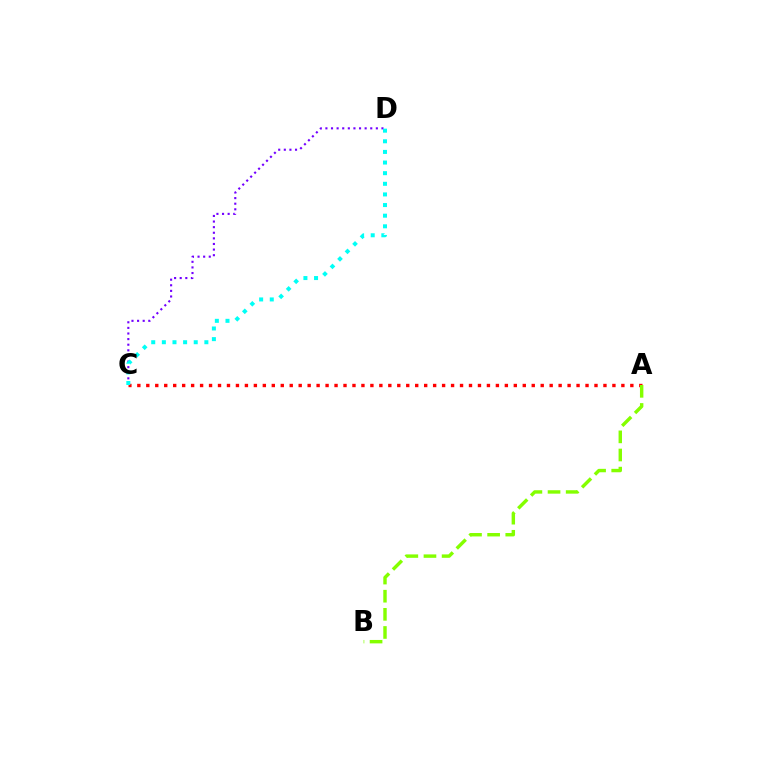{('C', 'D'): [{'color': '#7200ff', 'line_style': 'dotted', 'thickness': 1.52}, {'color': '#00fff6', 'line_style': 'dotted', 'thickness': 2.89}], ('A', 'C'): [{'color': '#ff0000', 'line_style': 'dotted', 'thickness': 2.44}], ('A', 'B'): [{'color': '#84ff00', 'line_style': 'dashed', 'thickness': 2.46}]}